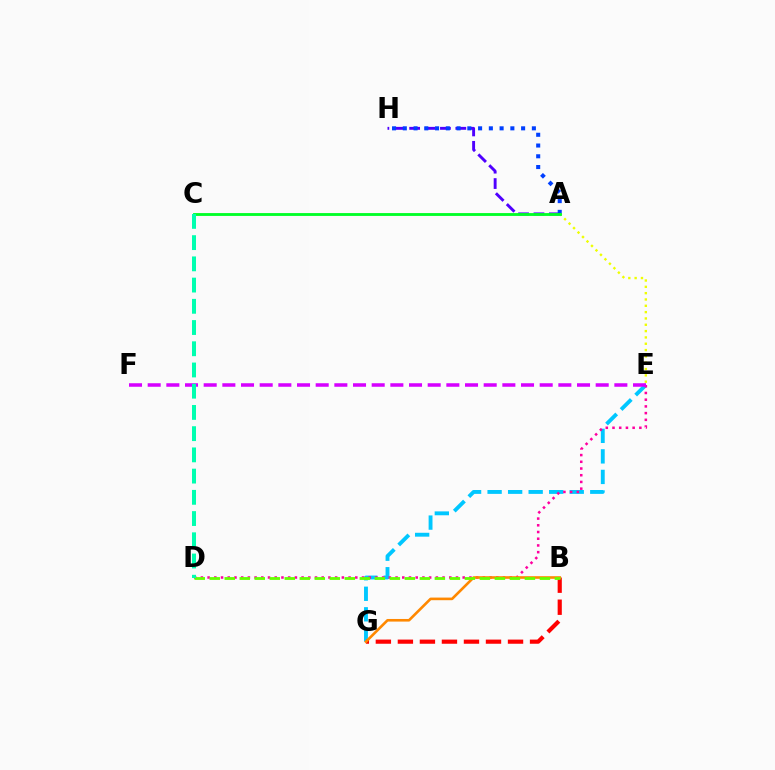{('E', 'G'): [{'color': '#00c7ff', 'line_style': 'dashed', 'thickness': 2.79}], ('A', 'H'): [{'color': '#4f00ff', 'line_style': 'dashed', 'thickness': 2.09}, {'color': '#003fff', 'line_style': 'dotted', 'thickness': 2.92}], ('D', 'E'): [{'color': '#ff00a0', 'line_style': 'dotted', 'thickness': 1.82}], ('E', 'F'): [{'color': '#d600ff', 'line_style': 'dashed', 'thickness': 2.54}], ('B', 'G'): [{'color': '#ff0000', 'line_style': 'dashed', 'thickness': 2.99}, {'color': '#ff8800', 'line_style': 'solid', 'thickness': 1.88}], ('A', 'E'): [{'color': '#eeff00', 'line_style': 'dotted', 'thickness': 1.72}], ('B', 'D'): [{'color': '#66ff00', 'line_style': 'dashed', 'thickness': 2.04}], ('A', 'C'): [{'color': '#00ff27', 'line_style': 'solid', 'thickness': 2.05}], ('C', 'D'): [{'color': '#00ffaf', 'line_style': 'dashed', 'thickness': 2.88}]}